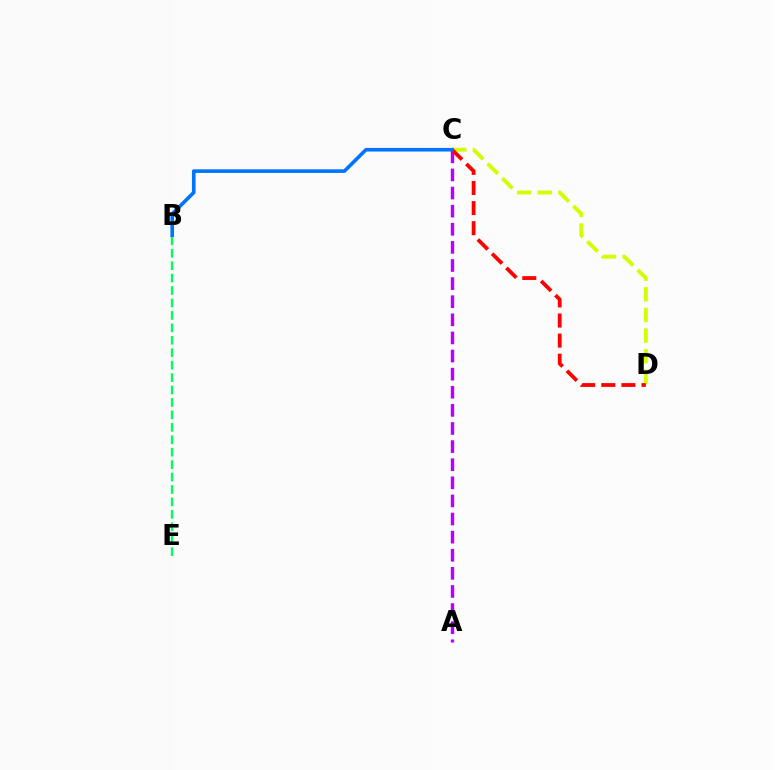{('A', 'C'): [{'color': '#b900ff', 'line_style': 'dashed', 'thickness': 2.46}], ('C', 'D'): [{'color': '#d1ff00', 'line_style': 'dashed', 'thickness': 2.8}, {'color': '#ff0000', 'line_style': 'dashed', 'thickness': 2.73}], ('B', 'E'): [{'color': '#00ff5c', 'line_style': 'dashed', 'thickness': 1.69}], ('B', 'C'): [{'color': '#0074ff', 'line_style': 'solid', 'thickness': 2.6}]}